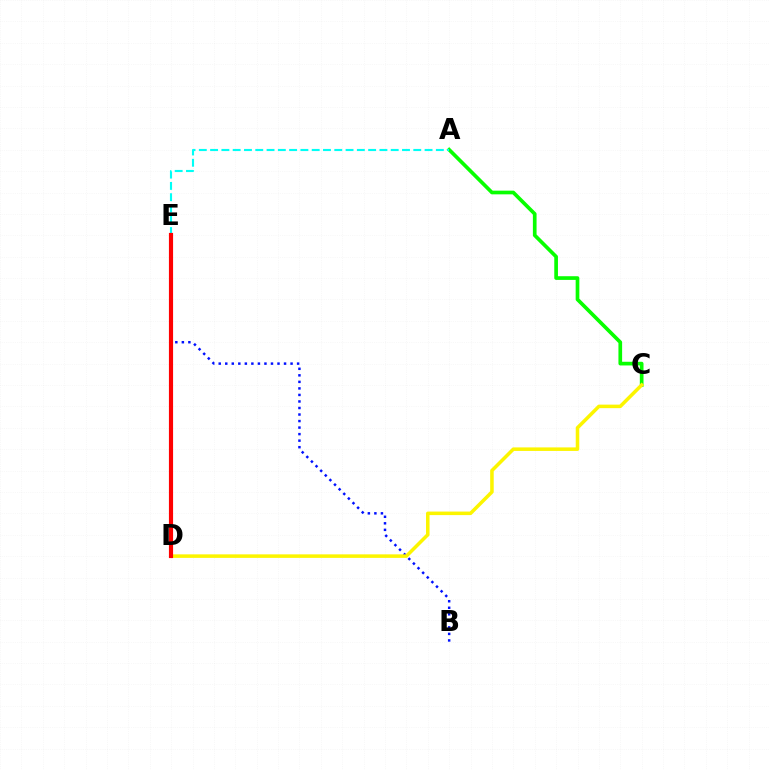{('A', 'C'): [{'color': '#08ff00', 'line_style': 'solid', 'thickness': 2.65}], ('B', 'E'): [{'color': '#0010ff', 'line_style': 'dotted', 'thickness': 1.77}], ('C', 'D'): [{'color': '#fcf500', 'line_style': 'solid', 'thickness': 2.54}], ('A', 'E'): [{'color': '#00fff6', 'line_style': 'dashed', 'thickness': 1.53}], ('D', 'E'): [{'color': '#ee00ff', 'line_style': 'solid', 'thickness': 2.66}, {'color': '#ff0000', 'line_style': 'solid', 'thickness': 2.99}]}